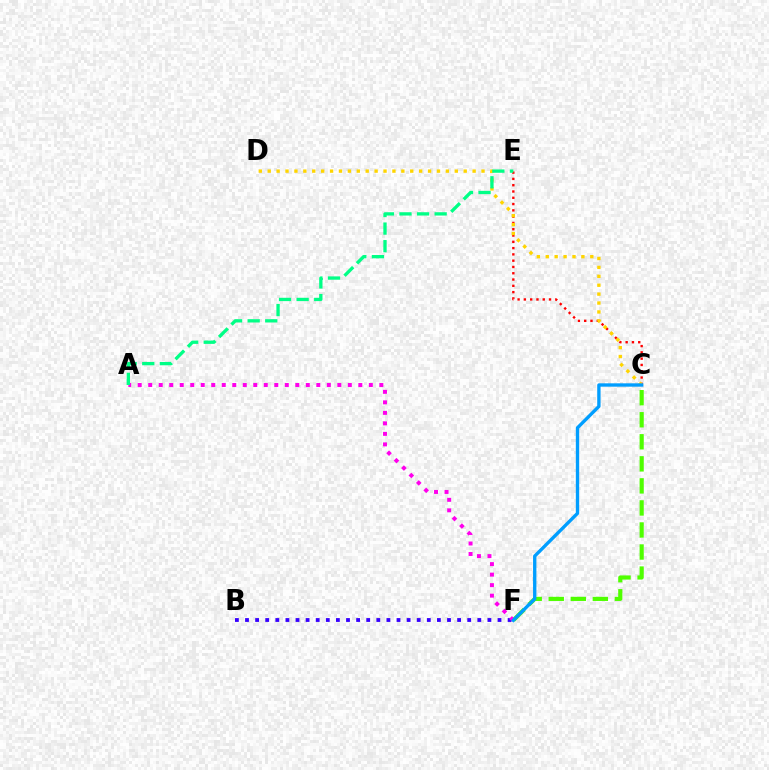{('B', 'F'): [{'color': '#3700ff', 'line_style': 'dotted', 'thickness': 2.74}], ('C', 'F'): [{'color': '#4fff00', 'line_style': 'dashed', 'thickness': 2.99}, {'color': '#009eff', 'line_style': 'solid', 'thickness': 2.41}], ('A', 'F'): [{'color': '#ff00ed', 'line_style': 'dotted', 'thickness': 2.85}], ('C', 'E'): [{'color': '#ff0000', 'line_style': 'dotted', 'thickness': 1.71}], ('C', 'D'): [{'color': '#ffd500', 'line_style': 'dotted', 'thickness': 2.42}], ('A', 'E'): [{'color': '#00ff86', 'line_style': 'dashed', 'thickness': 2.39}]}